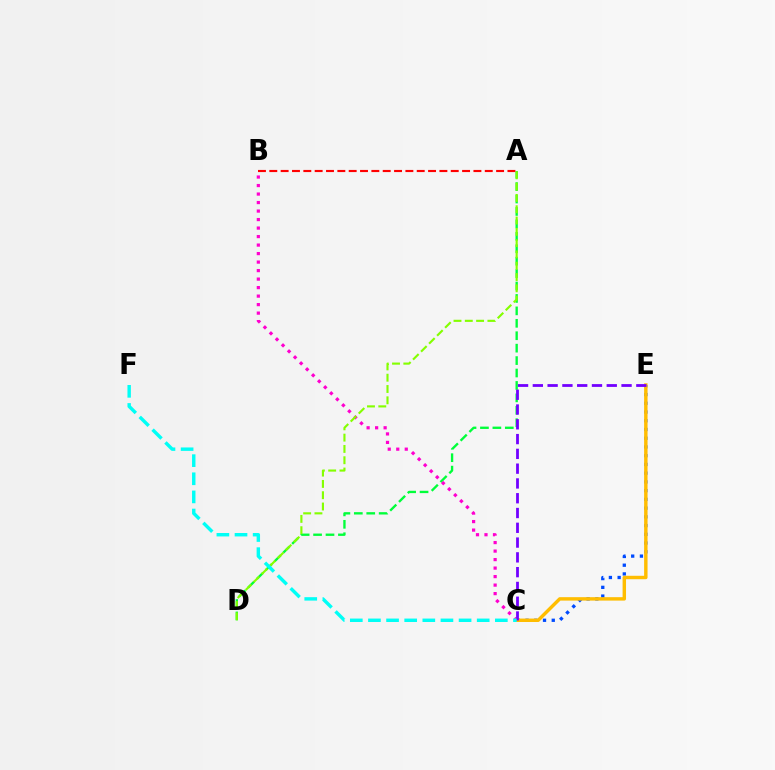{('A', 'D'): [{'color': '#00ff39', 'line_style': 'dashed', 'thickness': 1.69}, {'color': '#84ff00', 'line_style': 'dashed', 'thickness': 1.54}], ('C', 'E'): [{'color': '#004bff', 'line_style': 'dotted', 'thickness': 2.37}, {'color': '#ffbd00', 'line_style': 'solid', 'thickness': 2.47}, {'color': '#7200ff', 'line_style': 'dashed', 'thickness': 2.01}], ('B', 'C'): [{'color': '#ff00cf', 'line_style': 'dotted', 'thickness': 2.31}], ('A', 'B'): [{'color': '#ff0000', 'line_style': 'dashed', 'thickness': 1.54}], ('C', 'F'): [{'color': '#00fff6', 'line_style': 'dashed', 'thickness': 2.46}]}